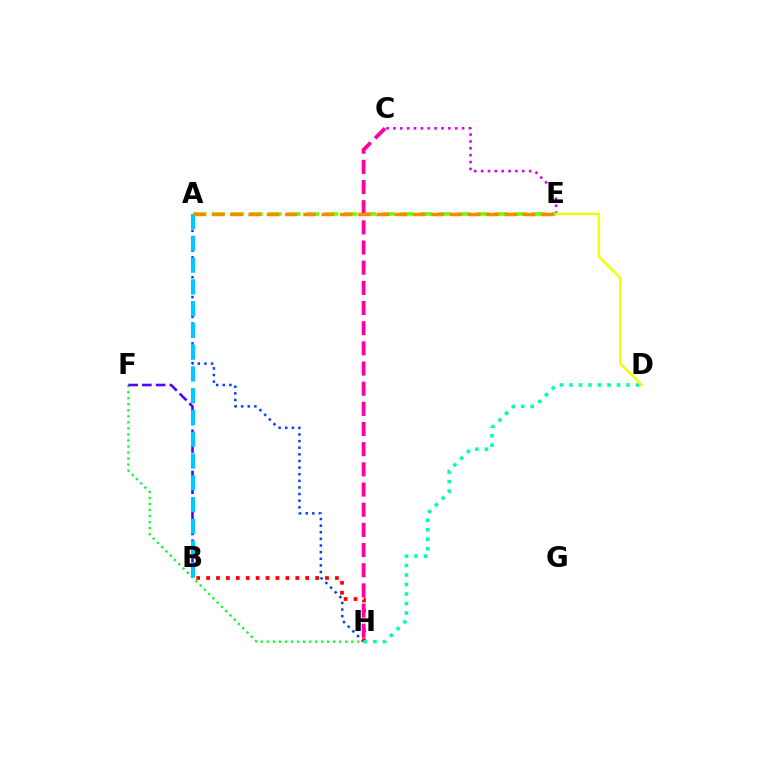{('A', 'H'): [{'color': '#003fff', 'line_style': 'dotted', 'thickness': 1.8}], ('B', 'H'): [{'color': '#ff0000', 'line_style': 'dotted', 'thickness': 2.69}], ('F', 'H'): [{'color': '#00ff27', 'line_style': 'dotted', 'thickness': 1.64}], ('C', 'E'): [{'color': '#d600ff', 'line_style': 'dotted', 'thickness': 1.87}], ('B', 'F'): [{'color': '#4f00ff', 'line_style': 'dashed', 'thickness': 1.87}], ('D', 'H'): [{'color': '#00ffaf', 'line_style': 'dotted', 'thickness': 2.58}], ('A', 'E'): [{'color': '#66ff00', 'line_style': 'dashed', 'thickness': 2.56}, {'color': '#ff8800', 'line_style': 'dashed', 'thickness': 2.48}], ('C', 'H'): [{'color': '#ff00a0', 'line_style': 'dashed', 'thickness': 2.74}], ('A', 'B'): [{'color': '#00c7ff', 'line_style': 'dashed', 'thickness': 2.96}], ('D', 'E'): [{'color': '#eeff00', 'line_style': 'solid', 'thickness': 1.75}]}